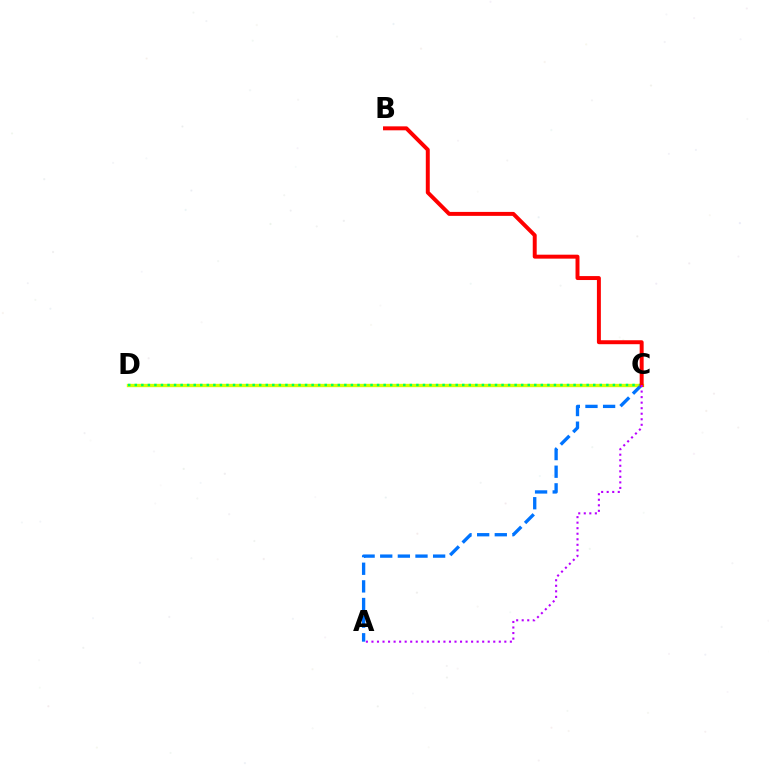{('C', 'D'): [{'color': '#d1ff00', 'line_style': 'solid', 'thickness': 2.41}, {'color': '#00ff5c', 'line_style': 'dotted', 'thickness': 1.78}], ('A', 'C'): [{'color': '#0074ff', 'line_style': 'dashed', 'thickness': 2.4}, {'color': '#b900ff', 'line_style': 'dotted', 'thickness': 1.5}], ('B', 'C'): [{'color': '#ff0000', 'line_style': 'solid', 'thickness': 2.85}]}